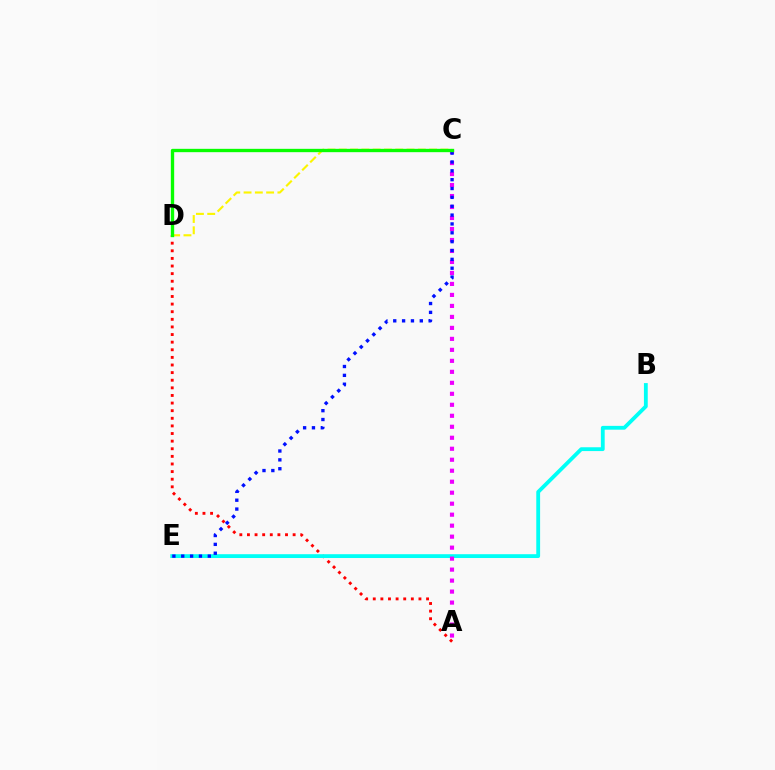{('A', 'D'): [{'color': '#ff0000', 'line_style': 'dotted', 'thickness': 2.07}], ('B', 'E'): [{'color': '#00fff6', 'line_style': 'solid', 'thickness': 2.75}], ('C', 'D'): [{'color': '#fcf500', 'line_style': 'dashed', 'thickness': 1.53}, {'color': '#08ff00', 'line_style': 'solid', 'thickness': 2.41}], ('A', 'C'): [{'color': '#ee00ff', 'line_style': 'dotted', 'thickness': 2.99}], ('C', 'E'): [{'color': '#0010ff', 'line_style': 'dotted', 'thickness': 2.41}]}